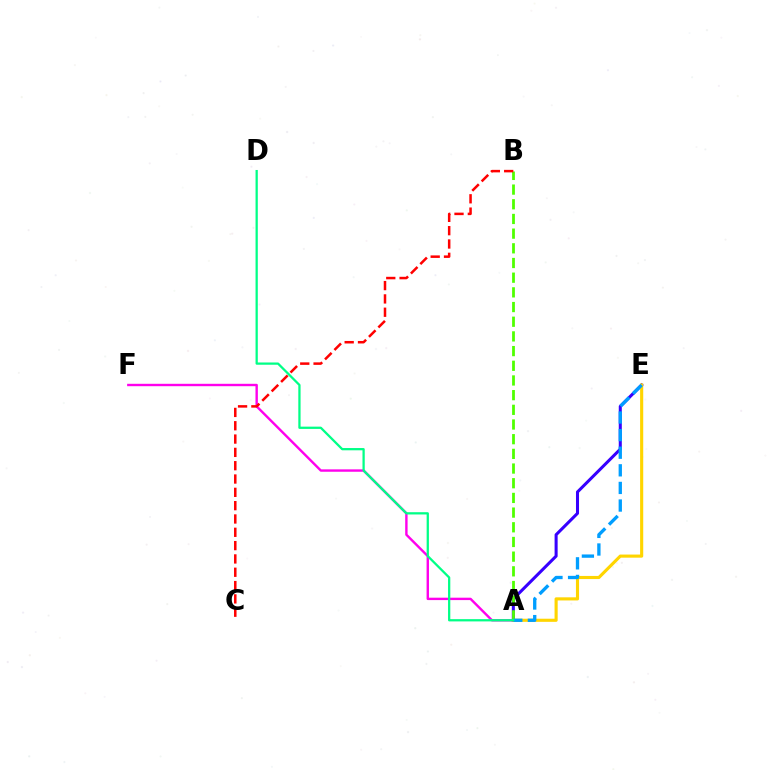{('A', 'E'): [{'color': '#3700ff', 'line_style': 'solid', 'thickness': 2.19}, {'color': '#ffd500', 'line_style': 'solid', 'thickness': 2.25}, {'color': '#009eff', 'line_style': 'dashed', 'thickness': 2.39}], ('A', 'F'): [{'color': '#ff00ed', 'line_style': 'solid', 'thickness': 1.73}], ('A', 'B'): [{'color': '#4fff00', 'line_style': 'dashed', 'thickness': 1.99}], ('B', 'C'): [{'color': '#ff0000', 'line_style': 'dashed', 'thickness': 1.81}], ('A', 'D'): [{'color': '#00ff86', 'line_style': 'solid', 'thickness': 1.63}]}